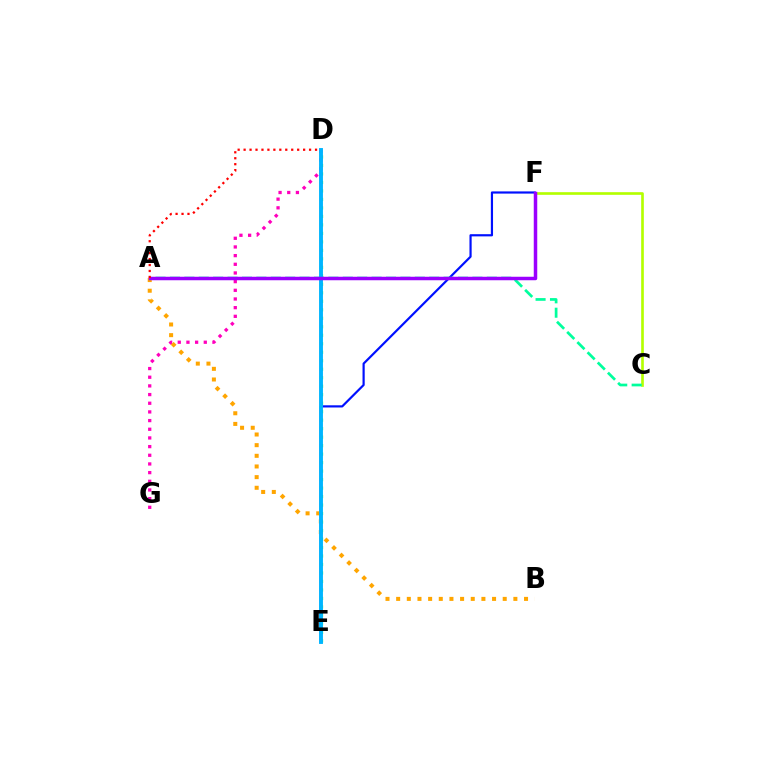{('E', 'F'): [{'color': '#0010ff', 'line_style': 'solid', 'thickness': 1.57}], ('C', 'F'): [{'color': '#b3ff00', 'line_style': 'solid', 'thickness': 1.91}], ('D', 'G'): [{'color': '#ff00bd', 'line_style': 'dotted', 'thickness': 2.36}], ('A', 'C'): [{'color': '#00ff9d', 'line_style': 'dashed', 'thickness': 1.96}], ('A', 'B'): [{'color': '#ffa500', 'line_style': 'dotted', 'thickness': 2.9}], ('D', 'E'): [{'color': '#08ff00', 'line_style': 'dotted', 'thickness': 2.31}, {'color': '#00b5ff', 'line_style': 'solid', 'thickness': 2.8}], ('A', 'F'): [{'color': '#9b00ff', 'line_style': 'solid', 'thickness': 2.52}], ('A', 'D'): [{'color': '#ff0000', 'line_style': 'dotted', 'thickness': 1.62}]}